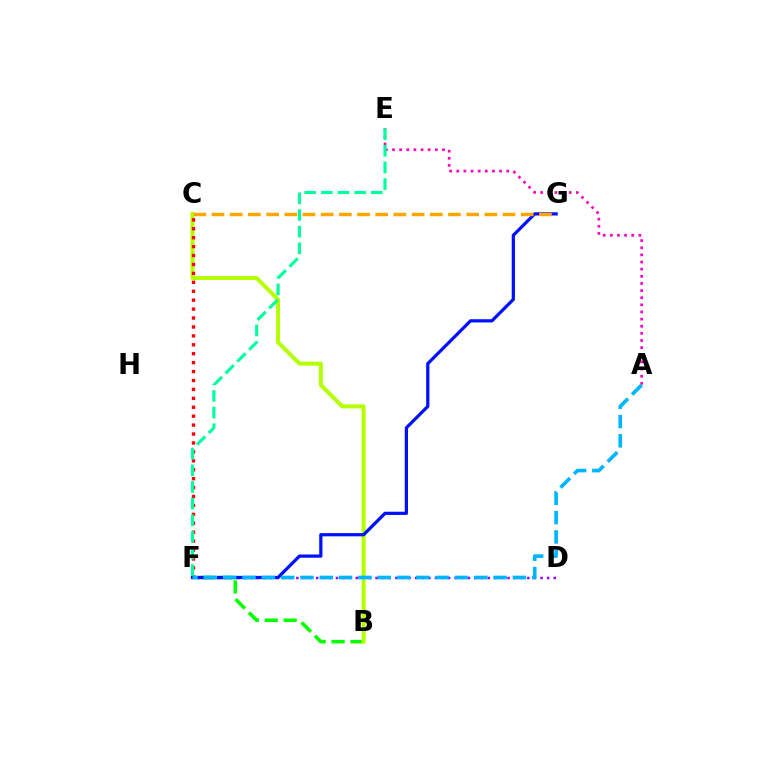{('A', 'E'): [{'color': '#ff00bd', 'line_style': 'dotted', 'thickness': 1.94}], ('D', 'F'): [{'color': '#9b00ff', 'line_style': 'dotted', 'thickness': 1.79}], ('B', 'F'): [{'color': '#08ff00', 'line_style': 'dashed', 'thickness': 2.57}], ('B', 'C'): [{'color': '#b3ff00', 'line_style': 'solid', 'thickness': 2.87}], ('C', 'F'): [{'color': '#ff0000', 'line_style': 'dotted', 'thickness': 2.42}], ('E', 'F'): [{'color': '#00ff9d', 'line_style': 'dashed', 'thickness': 2.26}], ('F', 'G'): [{'color': '#0010ff', 'line_style': 'solid', 'thickness': 2.32}], ('C', 'G'): [{'color': '#ffa500', 'line_style': 'dashed', 'thickness': 2.47}], ('A', 'F'): [{'color': '#00b5ff', 'line_style': 'dashed', 'thickness': 2.62}]}